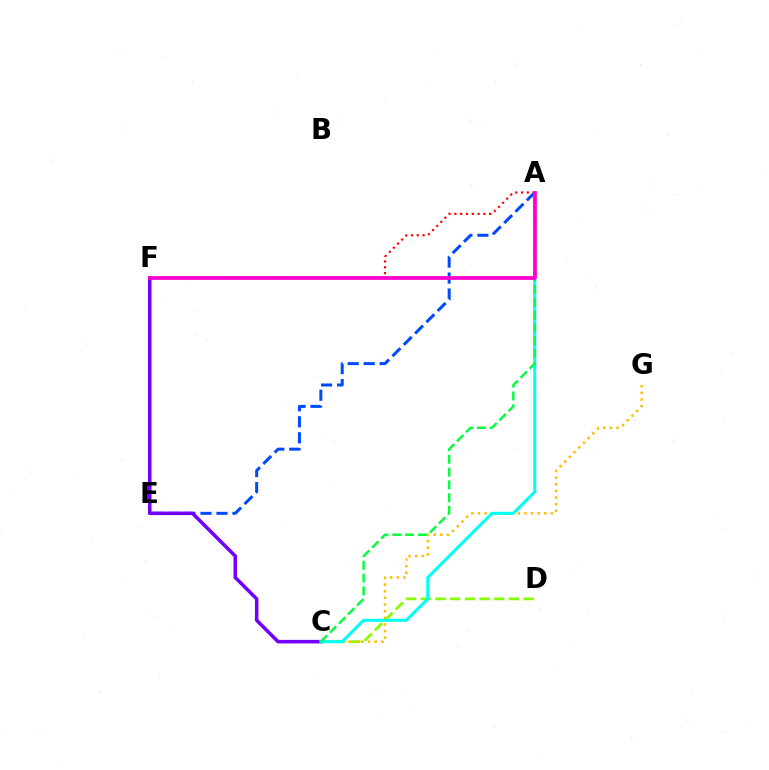{('A', 'E'): [{'color': '#004bff', 'line_style': 'dashed', 'thickness': 2.17}], ('C', 'D'): [{'color': '#84ff00', 'line_style': 'dashed', 'thickness': 2.0}], ('C', 'G'): [{'color': '#ffbd00', 'line_style': 'dotted', 'thickness': 1.8}], ('C', 'F'): [{'color': '#7200ff', 'line_style': 'solid', 'thickness': 2.55}], ('A', 'C'): [{'color': '#00fff6', 'line_style': 'solid', 'thickness': 2.2}, {'color': '#00ff39', 'line_style': 'dashed', 'thickness': 1.74}], ('A', 'F'): [{'color': '#ff0000', 'line_style': 'dotted', 'thickness': 1.58}, {'color': '#ff00cf', 'line_style': 'solid', 'thickness': 2.69}]}